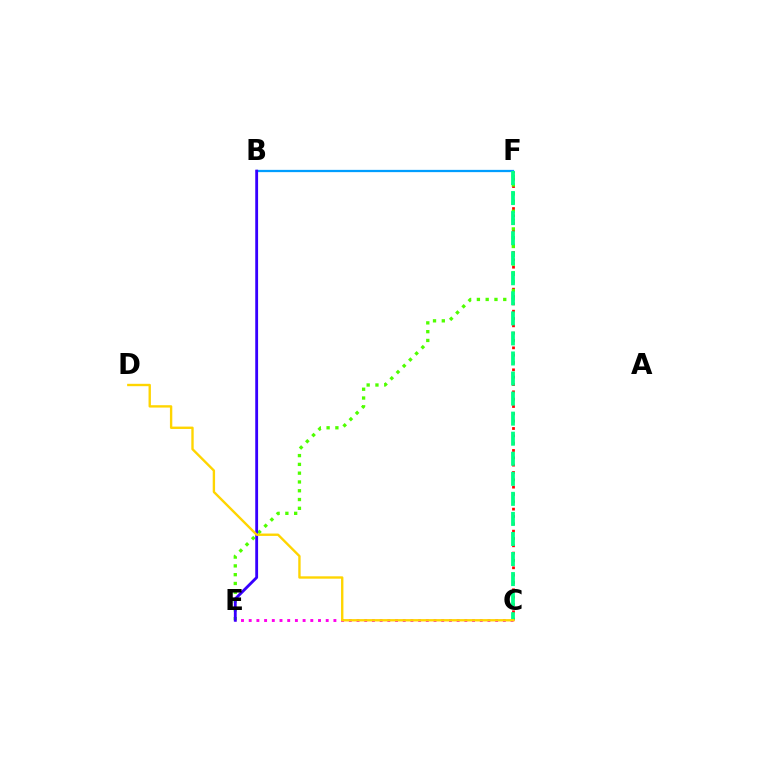{('B', 'F'): [{'color': '#009eff', 'line_style': 'solid', 'thickness': 1.63}], ('C', 'F'): [{'color': '#ff0000', 'line_style': 'dotted', 'thickness': 1.99}, {'color': '#00ff86', 'line_style': 'dashed', 'thickness': 2.72}], ('E', 'F'): [{'color': '#4fff00', 'line_style': 'dotted', 'thickness': 2.39}], ('C', 'E'): [{'color': '#ff00ed', 'line_style': 'dotted', 'thickness': 2.09}], ('B', 'E'): [{'color': '#3700ff', 'line_style': 'solid', 'thickness': 2.05}], ('C', 'D'): [{'color': '#ffd500', 'line_style': 'solid', 'thickness': 1.71}]}